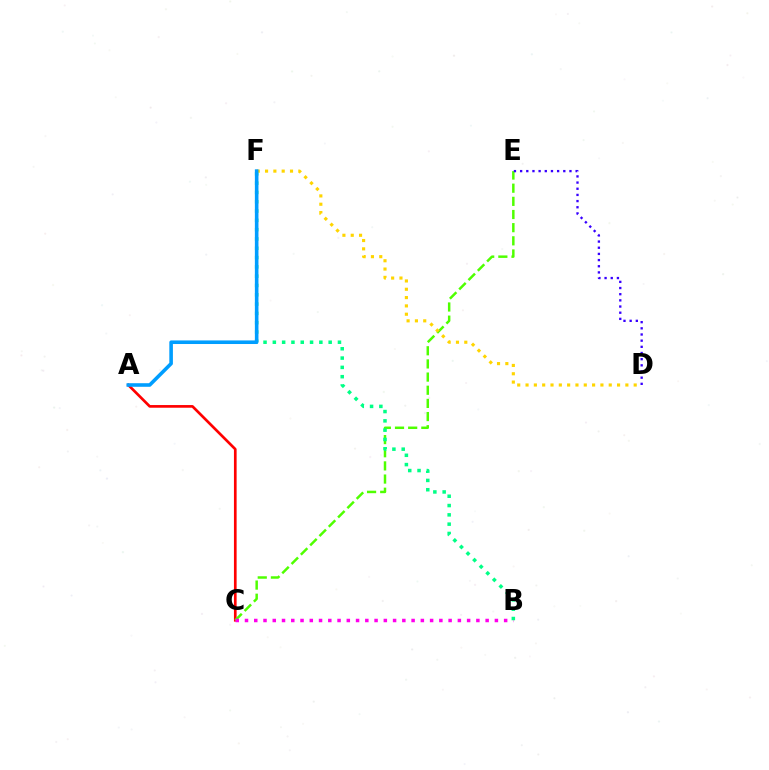{('A', 'C'): [{'color': '#ff0000', 'line_style': 'solid', 'thickness': 1.93}], ('C', 'E'): [{'color': '#4fff00', 'line_style': 'dashed', 'thickness': 1.79}], ('B', 'C'): [{'color': '#ff00ed', 'line_style': 'dotted', 'thickness': 2.51}], ('B', 'F'): [{'color': '#00ff86', 'line_style': 'dotted', 'thickness': 2.53}], ('D', 'F'): [{'color': '#ffd500', 'line_style': 'dotted', 'thickness': 2.26}], ('A', 'F'): [{'color': '#009eff', 'line_style': 'solid', 'thickness': 2.58}], ('D', 'E'): [{'color': '#3700ff', 'line_style': 'dotted', 'thickness': 1.68}]}